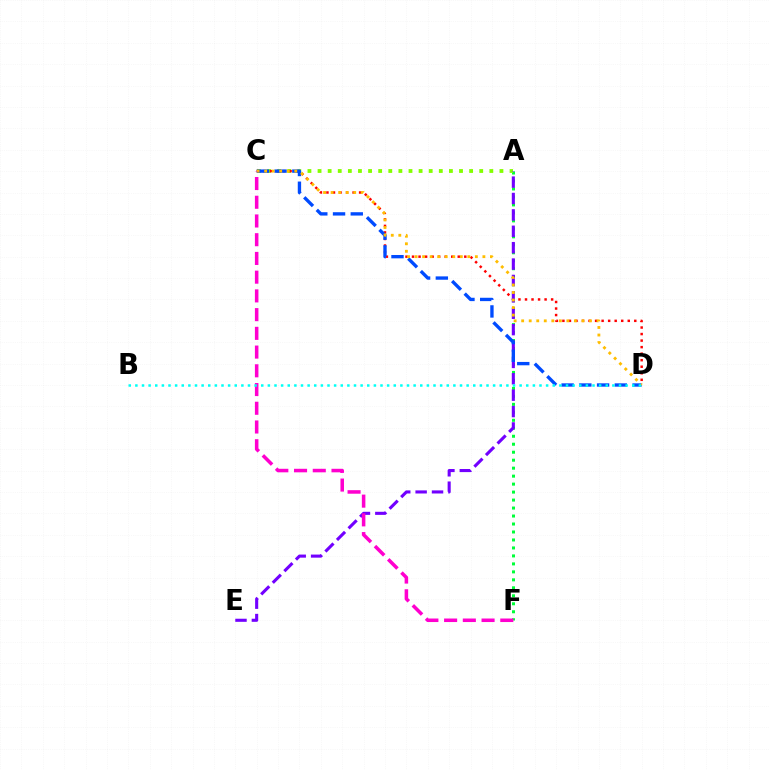{('A', 'F'): [{'color': '#00ff39', 'line_style': 'dotted', 'thickness': 2.17}], ('A', 'C'): [{'color': '#84ff00', 'line_style': 'dotted', 'thickness': 2.75}], ('C', 'D'): [{'color': '#ff0000', 'line_style': 'dotted', 'thickness': 1.78}, {'color': '#004bff', 'line_style': 'dashed', 'thickness': 2.41}, {'color': '#ffbd00', 'line_style': 'dotted', 'thickness': 2.05}], ('A', 'E'): [{'color': '#7200ff', 'line_style': 'dashed', 'thickness': 2.23}], ('C', 'F'): [{'color': '#ff00cf', 'line_style': 'dashed', 'thickness': 2.54}], ('B', 'D'): [{'color': '#00fff6', 'line_style': 'dotted', 'thickness': 1.8}]}